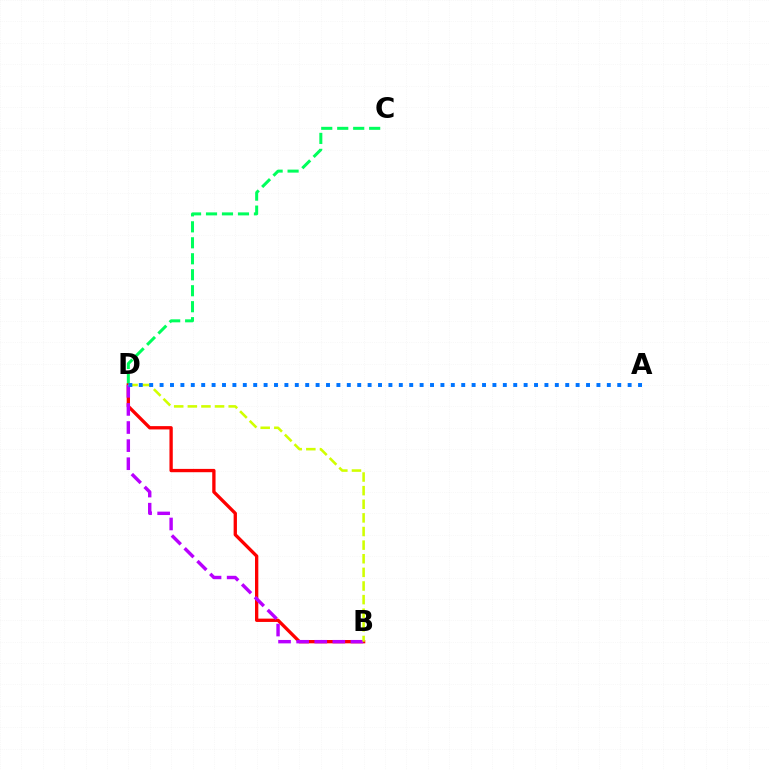{('C', 'D'): [{'color': '#00ff5c', 'line_style': 'dashed', 'thickness': 2.17}], ('B', 'D'): [{'color': '#ff0000', 'line_style': 'solid', 'thickness': 2.39}, {'color': '#b900ff', 'line_style': 'dashed', 'thickness': 2.46}, {'color': '#d1ff00', 'line_style': 'dashed', 'thickness': 1.85}], ('A', 'D'): [{'color': '#0074ff', 'line_style': 'dotted', 'thickness': 2.83}]}